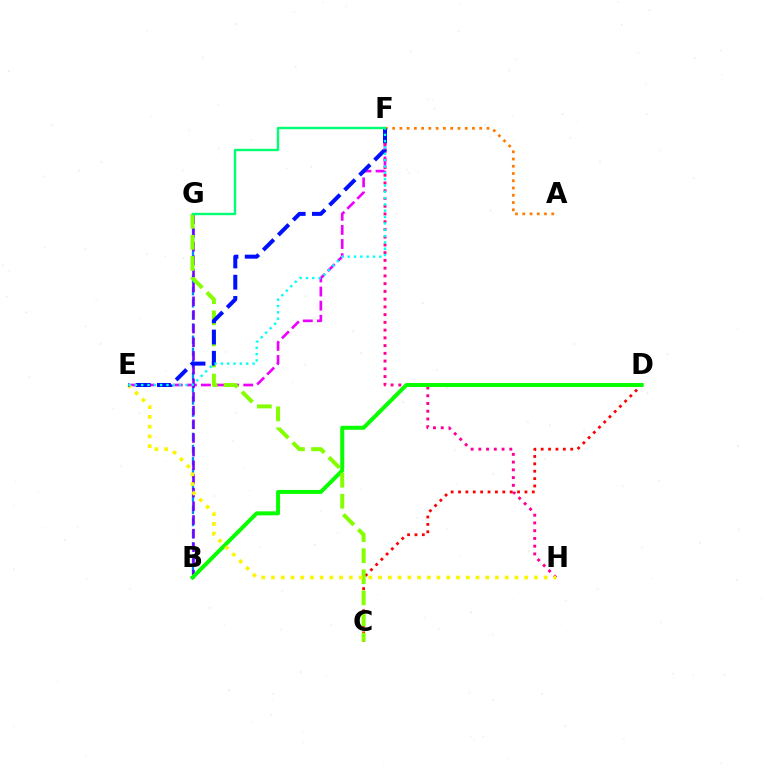{('A', 'F'): [{'color': '#ff7c00', 'line_style': 'dotted', 'thickness': 1.97}], ('B', 'G'): [{'color': '#008cff', 'line_style': 'dashed', 'thickness': 1.65}, {'color': '#7200ff', 'line_style': 'dashed', 'thickness': 1.86}], ('E', 'F'): [{'color': '#ee00ff', 'line_style': 'dashed', 'thickness': 1.92}, {'color': '#0010ff', 'line_style': 'dashed', 'thickness': 2.88}, {'color': '#00fff6', 'line_style': 'dotted', 'thickness': 1.72}], ('F', 'H'): [{'color': '#ff0094', 'line_style': 'dotted', 'thickness': 2.1}], ('C', 'D'): [{'color': '#ff0000', 'line_style': 'dotted', 'thickness': 2.01}], ('B', 'D'): [{'color': '#08ff00', 'line_style': 'solid', 'thickness': 2.87}], ('C', 'G'): [{'color': '#84ff00', 'line_style': 'dashed', 'thickness': 2.87}], ('E', 'H'): [{'color': '#fcf500', 'line_style': 'dotted', 'thickness': 2.65}], ('F', 'G'): [{'color': '#00ff74', 'line_style': 'solid', 'thickness': 1.72}]}